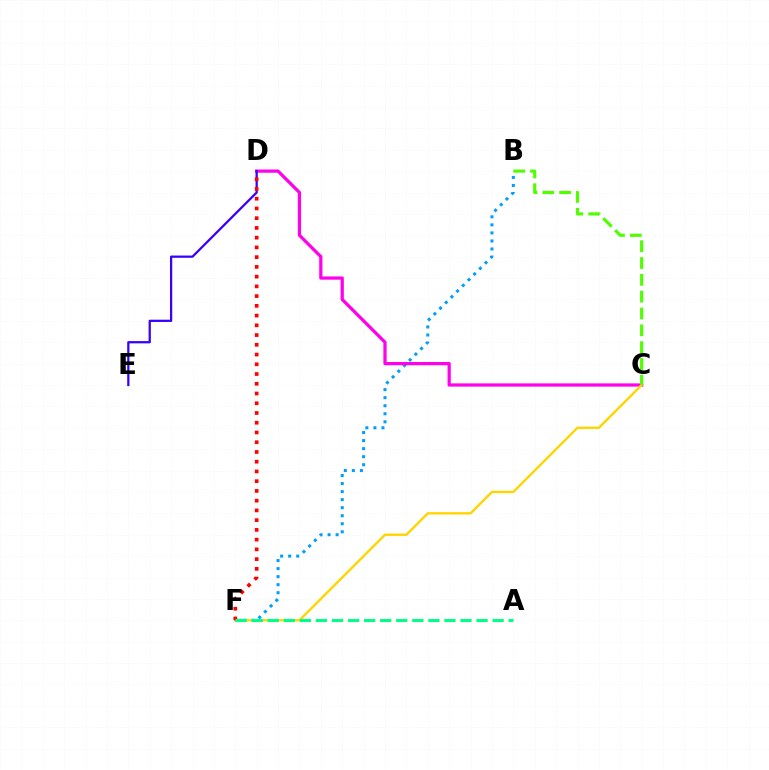{('B', 'F'): [{'color': '#009eff', 'line_style': 'dotted', 'thickness': 2.18}], ('C', 'D'): [{'color': '#ff00ed', 'line_style': 'solid', 'thickness': 2.32}], ('C', 'F'): [{'color': '#ffd500', 'line_style': 'solid', 'thickness': 1.7}], ('D', 'E'): [{'color': '#3700ff', 'line_style': 'solid', 'thickness': 1.62}], ('D', 'F'): [{'color': '#ff0000', 'line_style': 'dotted', 'thickness': 2.65}], ('A', 'F'): [{'color': '#00ff86', 'line_style': 'dashed', 'thickness': 2.18}], ('B', 'C'): [{'color': '#4fff00', 'line_style': 'dashed', 'thickness': 2.29}]}